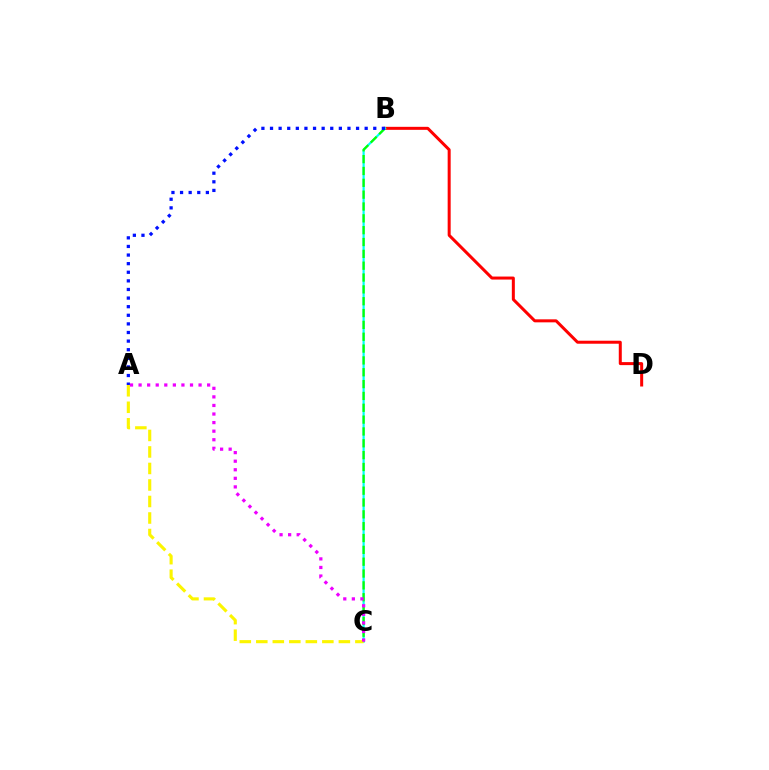{('B', 'D'): [{'color': '#ff0000', 'line_style': 'solid', 'thickness': 2.17}], ('B', 'C'): [{'color': '#00fff6', 'line_style': 'solid', 'thickness': 1.58}, {'color': '#08ff00', 'line_style': 'dashed', 'thickness': 1.61}], ('A', 'C'): [{'color': '#fcf500', 'line_style': 'dashed', 'thickness': 2.24}, {'color': '#ee00ff', 'line_style': 'dotted', 'thickness': 2.33}], ('A', 'B'): [{'color': '#0010ff', 'line_style': 'dotted', 'thickness': 2.34}]}